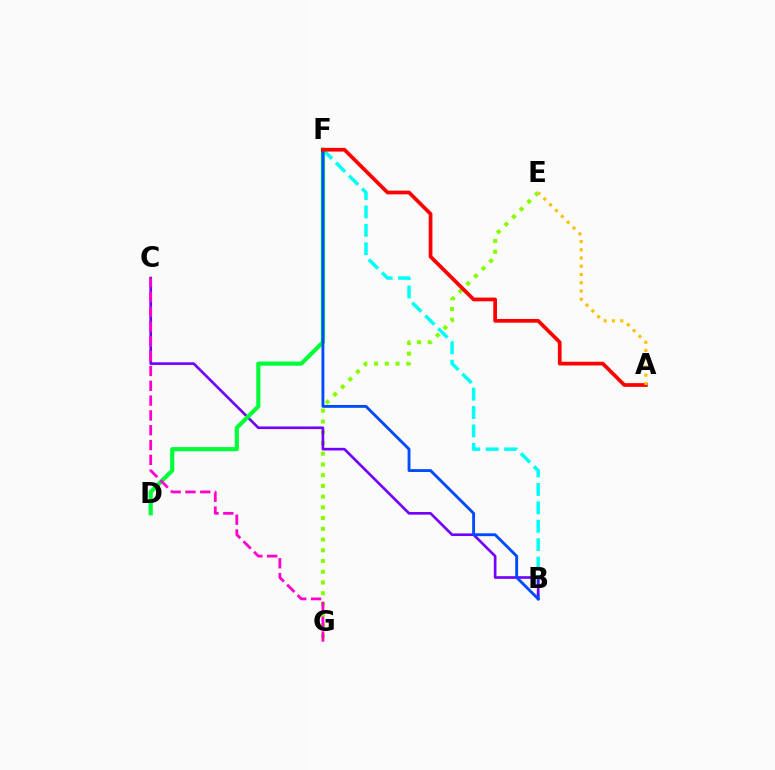{('B', 'F'): [{'color': '#00fff6', 'line_style': 'dashed', 'thickness': 2.5}, {'color': '#004bff', 'line_style': 'solid', 'thickness': 2.06}], ('E', 'G'): [{'color': '#84ff00', 'line_style': 'dotted', 'thickness': 2.92}], ('B', 'C'): [{'color': '#7200ff', 'line_style': 'solid', 'thickness': 1.91}], ('D', 'F'): [{'color': '#00ff39', 'line_style': 'solid', 'thickness': 3.0}], ('C', 'G'): [{'color': '#ff00cf', 'line_style': 'dashed', 'thickness': 2.01}], ('A', 'F'): [{'color': '#ff0000', 'line_style': 'solid', 'thickness': 2.68}], ('A', 'E'): [{'color': '#ffbd00', 'line_style': 'dotted', 'thickness': 2.24}]}